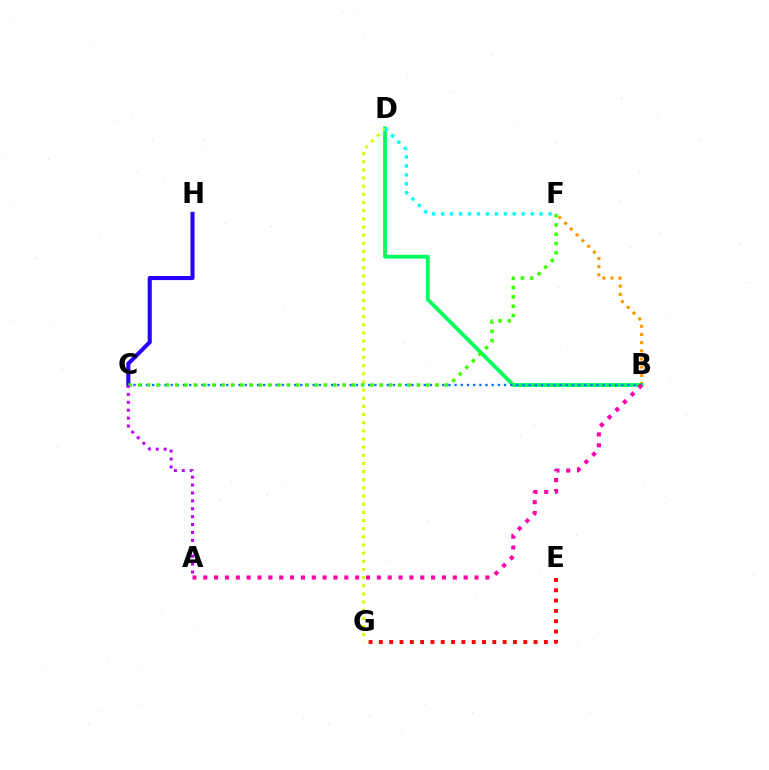{('B', 'F'): [{'color': '#ff9400', 'line_style': 'dotted', 'thickness': 2.22}], ('C', 'H'): [{'color': '#2500ff', 'line_style': 'solid', 'thickness': 2.93}], ('B', 'D'): [{'color': '#00ff5c', 'line_style': 'solid', 'thickness': 2.72}], ('E', 'G'): [{'color': '#ff0000', 'line_style': 'dotted', 'thickness': 2.8}], ('B', 'C'): [{'color': '#0074ff', 'line_style': 'dotted', 'thickness': 1.68}], ('D', 'G'): [{'color': '#d1ff00', 'line_style': 'dotted', 'thickness': 2.22}], ('A', 'B'): [{'color': '#ff00ac', 'line_style': 'dotted', 'thickness': 2.95}], ('C', 'F'): [{'color': '#3dff00', 'line_style': 'dotted', 'thickness': 2.53}], ('A', 'C'): [{'color': '#b900ff', 'line_style': 'dotted', 'thickness': 2.15}], ('D', 'F'): [{'color': '#00fff6', 'line_style': 'dotted', 'thickness': 2.43}]}